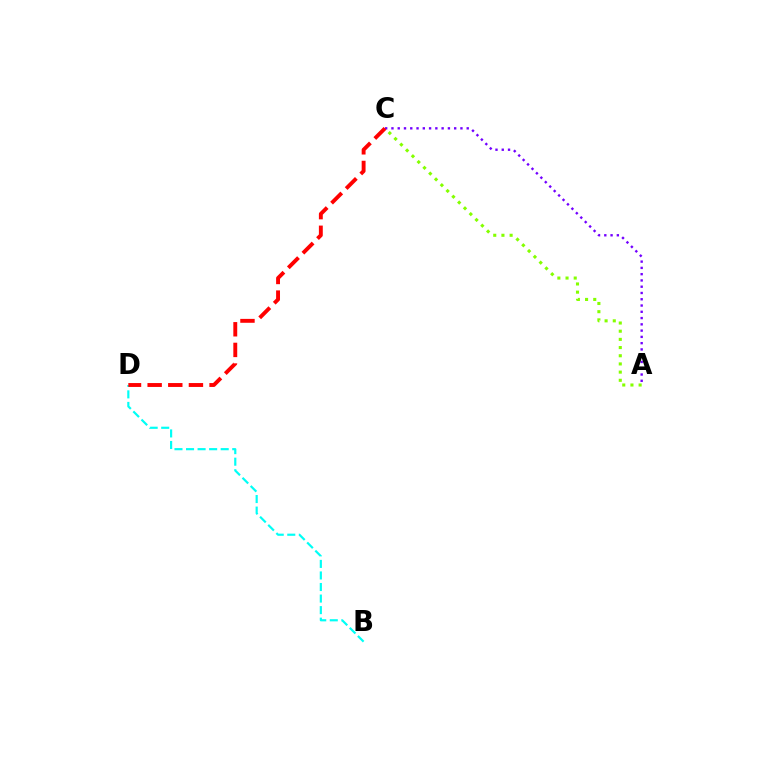{('B', 'D'): [{'color': '#00fff6', 'line_style': 'dashed', 'thickness': 1.57}], ('A', 'C'): [{'color': '#84ff00', 'line_style': 'dotted', 'thickness': 2.22}, {'color': '#7200ff', 'line_style': 'dotted', 'thickness': 1.7}], ('C', 'D'): [{'color': '#ff0000', 'line_style': 'dashed', 'thickness': 2.8}]}